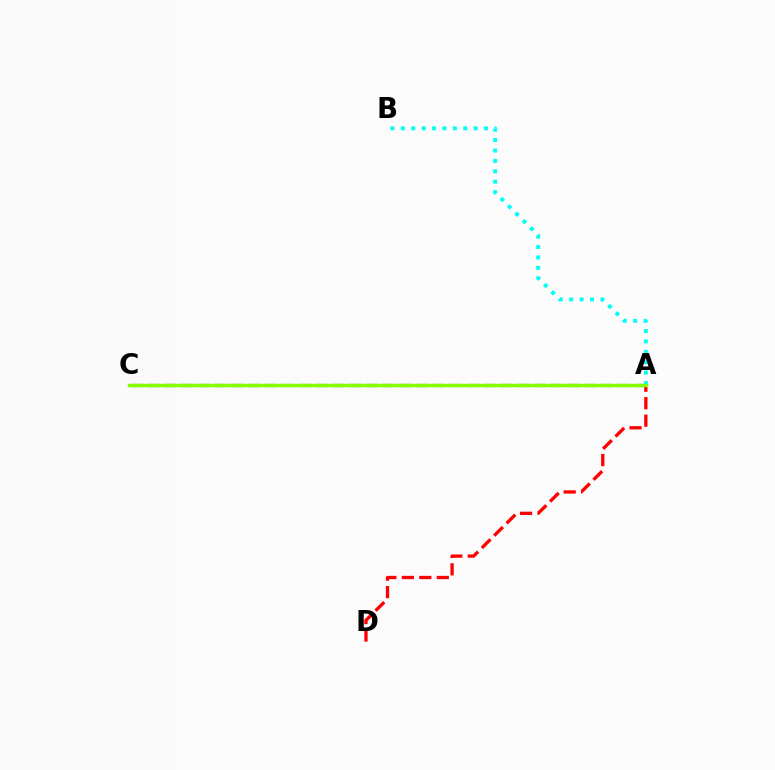{('A', 'D'): [{'color': '#ff0000', 'line_style': 'dashed', 'thickness': 2.37}], ('A', 'C'): [{'color': '#7200ff', 'line_style': 'dashed', 'thickness': 2.28}, {'color': '#84ff00', 'line_style': 'solid', 'thickness': 2.5}], ('A', 'B'): [{'color': '#00fff6', 'line_style': 'dotted', 'thickness': 2.83}]}